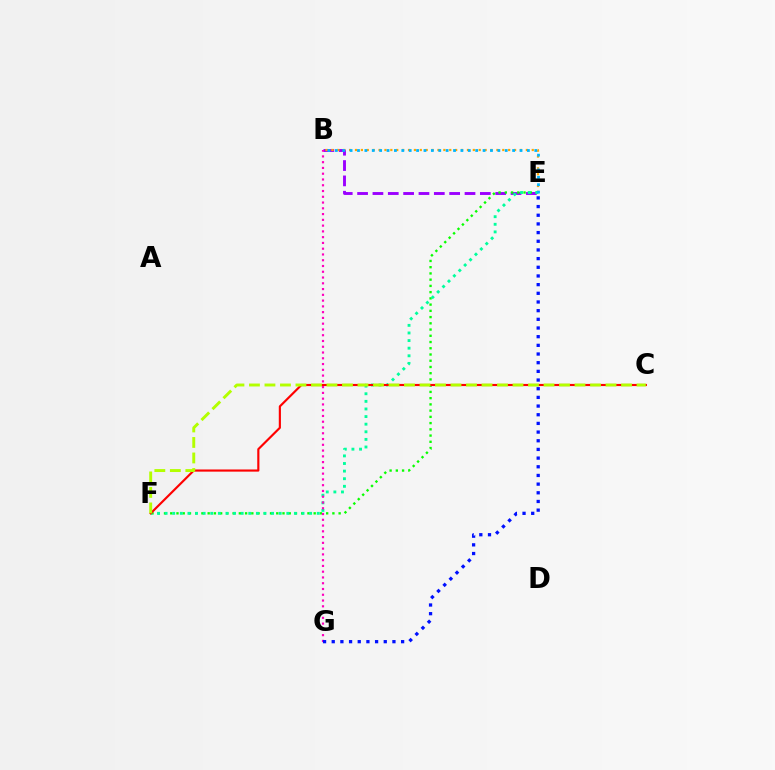{('B', 'E'): [{'color': '#9b00ff', 'line_style': 'dashed', 'thickness': 2.08}, {'color': '#ffa500', 'line_style': 'dotted', 'thickness': 1.6}, {'color': '#00b5ff', 'line_style': 'dotted', 'thickness': 2.01}], ('E', 'F'): [{'color': '#08ff00', 'line_style': 'dotted', 'thickness': 1.69}, {'color': '#00ff9d', 'line_style': 'dotted', 'thickness': 2.07}], ('C', 'F'): [{'color': '#ff0000', 'line_style': 'solid', 'thickness': 1.55}, {'color': '#b3ff00', 'line_style': 'dashed', 'thickness': 2.11}], ('B', 'G'): [{'color': '#ff00bd', 'line_style': 'dotted', 'thickness': 1.57}], ('E', 'G'): [{'color': '#0010ff', 'line_style': 'dotted', 'thickness': 2.36}]}